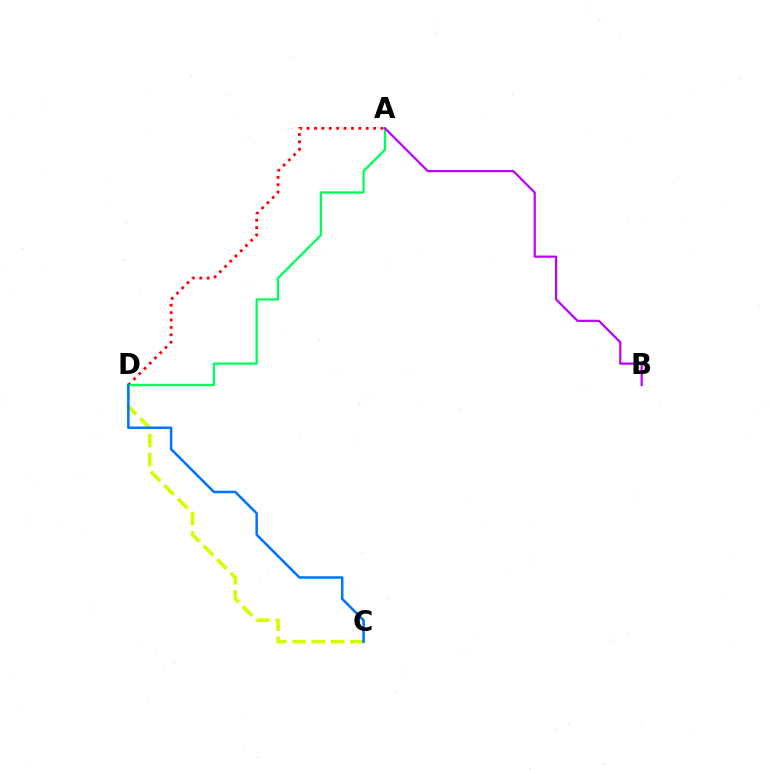{('A', 'D'): [{'color': '#ff0000', 'line_style': 'dotted', 'thickness': 2.01}, {'color': '#00ff5c', 'line_style': 'solid', 'thickness': 1.65}], ('C', 'D'): [{'color': '#d1ff00', 'line_style': 'dashed', 'thickness': 2.61}, {'color': '#0074ff', 'line_style': 'solid', 'thickness': 1.81}], ('A', 'B'): [{'color': '#b900ff', 'line_style': 'solid', 'thickness': 1.59}]}